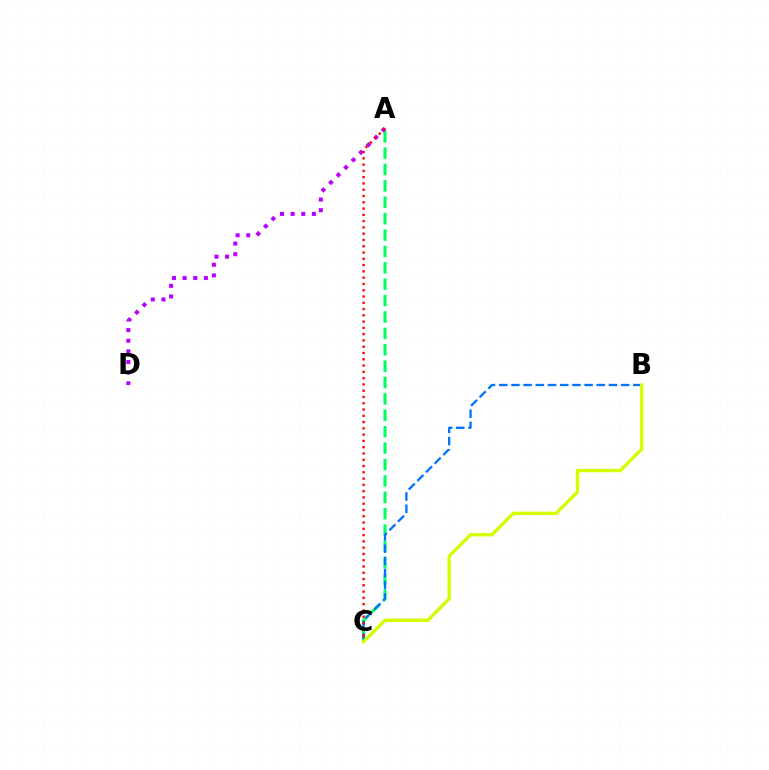{('A', 'C'): [{'color': '#00ff5c', 'line_style': 'dashed', 'thickness': 2.23}, {'color': '#ff0000', 'line_style': 'dotted', 'thickness': 1.71}], ('A', 'D'): [{'color': '#b900ff', 'line_style': 'dotted', 'thickness': 2.89}], ('B', 'C'): [{'color': '#0074ff', 'line_style': 'dashed', 'thickness': 1.66}, {'color': '#d1ff00', 'line_style': 'solid', 'thickness': 2.44}]}